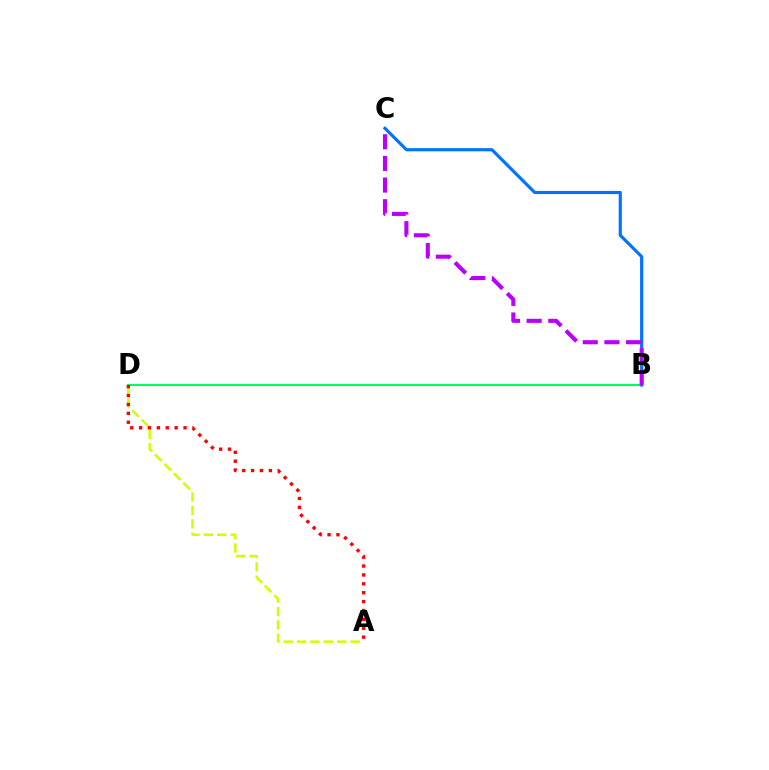{('A', 'D'): [{'color': '#d1ff00', 'line_style': 'dashed', 'thickness': 1.82}, {'color': '#ff0000', 'line_style': 'dotted', 'thickness': 2.42}], ('B', 'D'): [{'color': '#00ff5c', 'line_style': 'solid', 'thickness': 1.51}], ('B', 'C'): [{'color': '#0074ff', 'line_style': 'solid', 'thickness': 2.28}, {'color': '#b900ff', 'line_style': 'dashed', 'thickness': 2.94}]}